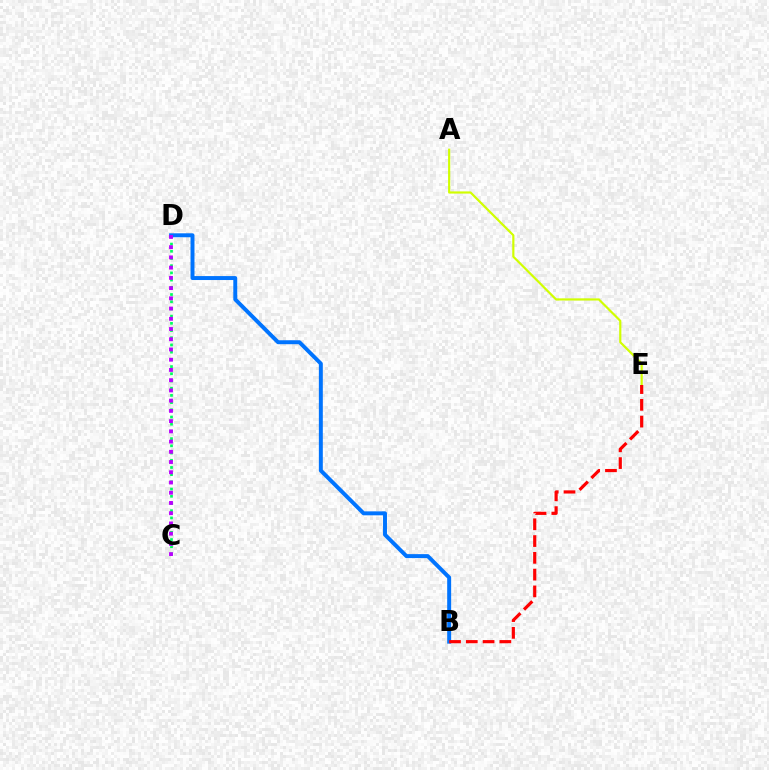{('C', 'D'): [{'color': '#00ff5c', 'line_style': 'dotted', 'thickness': 1.96}, {'color': '#b900ff', 'line_style': 'dotted', 'thickness': 2.78}], ('B', 'D'): [{'color': '#0074ff', 'line_style': 'solid', 'thickness': 2.85}], ('A', 'E'): [{'color': '#d1ff00', 'line_style': 'solid', 'thickness': 1.56}], ('B', 'E'): [{'color': '#ff0000', 'line_style': 'dashed', 'thickness': 2.28}]}